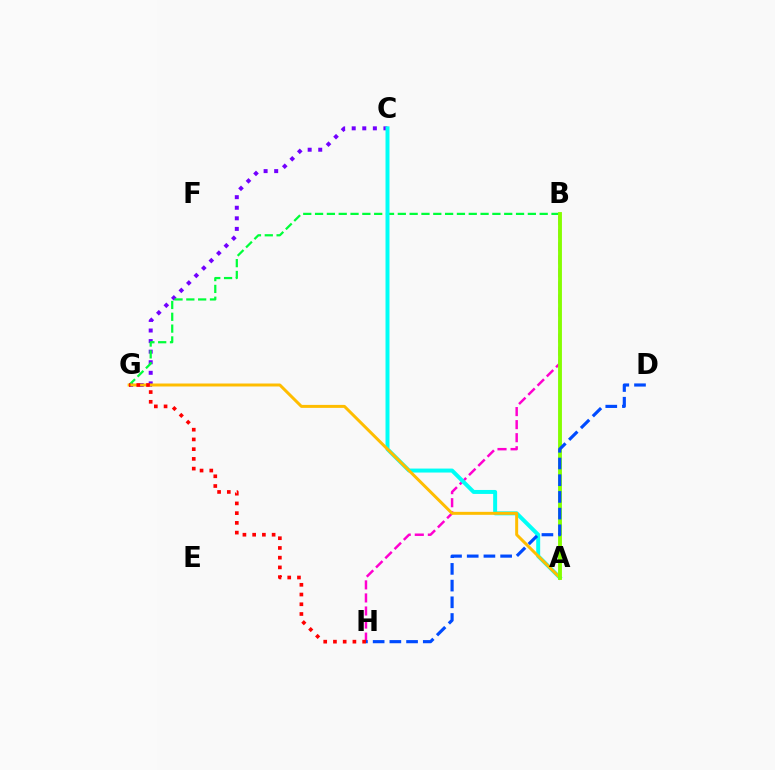{('C', 'G'): [{'color': '#7200ff', 'line_style': 'dotted', 'thickness': 2.87}], ('B', 'H'): [{'color': '#ff00cf', 'line_style': 'dashed', 'thickness': 1.77}], ('B', 'G'): [{'color': '#00ff39', 'line_style': 'dashed', 'thickness': 1.61}], ('A', 'C'): [{'color': '#00fff6', 'line_style': 'solid', 'thickness': 2.86}], ('A', 'G'): [{'color': '#ffbd00', 'line_style': 'solid', 'thickness': 2.14}], ('G', 'H'): [{'color': '#ff0000', 'line_style': 'dotted', 'thickness': 2.64}], ('A', 'B'): [{'color': '#84ff00', 'line_style': 'solid', 'thickness': 2.78}], ('D', 'H'): [{'color': '#004bff', 'line_style': 'dashed', 'thickness': 2.27}]}